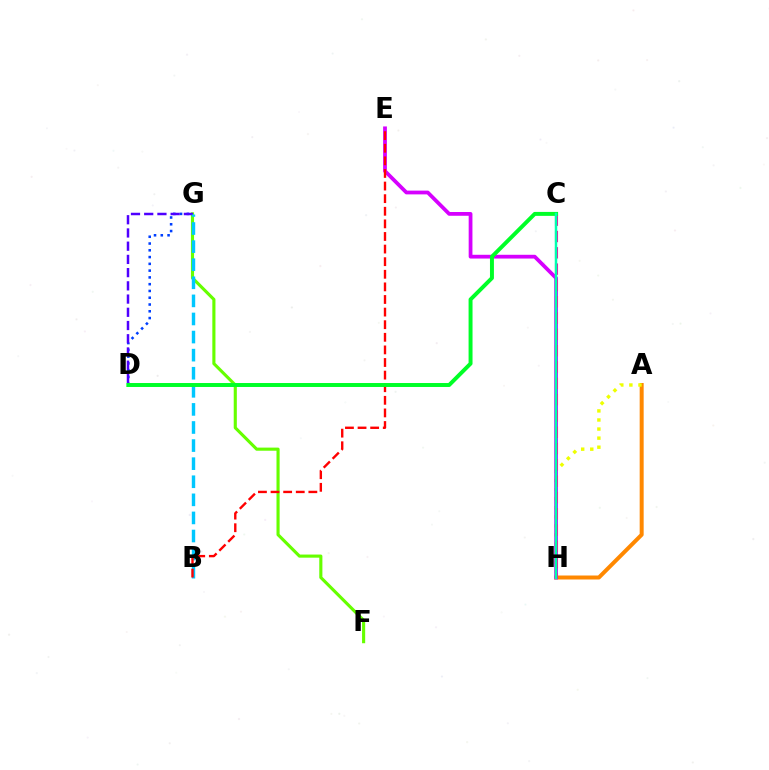{('D', 'G'): [{'color': '#003fff', 'line_style': 'dotted', 'thickness': 1.84}, {'color': '#4f00ff', 'line_style': 'dashed', 'thickness': 1.8}], ('A', 'H'): [{'color': '#ff8800', 'line_style': 'solid', 'thickness': 2.87}, {'color': '#eeff00', 'line_style': 'dotted', 'thickness': 2.47}], ('E', 'H'): [{'color': '#d600ff', 'line_style': 'solid', 'thickness': 2.71}], ('C', 'H'): [{'color': '#ff00a0', 'line_style': 'dashed', 'thickness': 2.22}, {'color': '#00ffaf', 'line_style': 'solid', 'thickness': 1.79}], ('F', 'G'): [{'color': '#66ff00', 'line_style': 'solid', 'thickness': 2.25}], ('B', 'G'): [{'color': '#00c7ff', 'line_style': 'dashed', 'thickness': 2.46}], ('B', 'E'): [{'color': '#ff0000', 'line_style': 'dashed', 'thickness': 1.71}], ('C', 'D'): [{'color': '#00ff27', 'line_style': 'solid', 'thickness': 2.85}]}